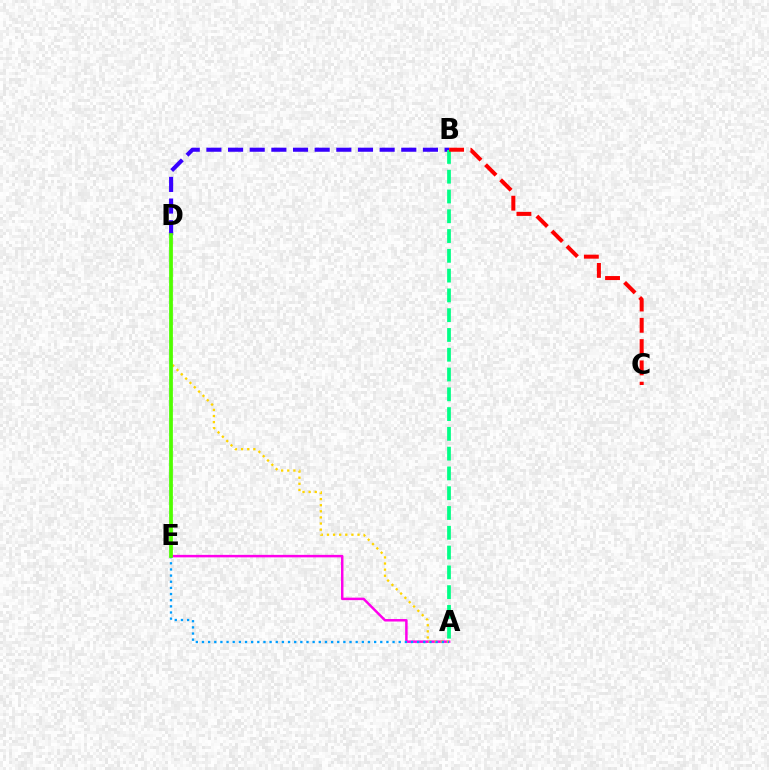{('A', 'E'): [{'color': '#ff00ed', 'line_style': 'solid', 'thickness': 1.79}, {'color': '#009eff', 'line_style': 'dotted', 'thickness': 1.67}], ('A', 'D'): [{'color': '#ffd500', 'line_style': 'dotted', 'thickness': 1.66}], ('B', 'D'): [{'color': '#3700ff', 'line_style': 'dashed', 'thickness': 2.94}], ('A', 'B'): [{'color': '#00ff86', 'line_style': 'dashed', 'thickness': 2.69}], ('B', 'C'): [{'color': '#ff0000', 'line_style': 'dashed', 'thickness': 2.89}], ('D', 'E'): [{'color': '#4fff00', 'line_style': 'solid', 'thickness': 2.7}]}